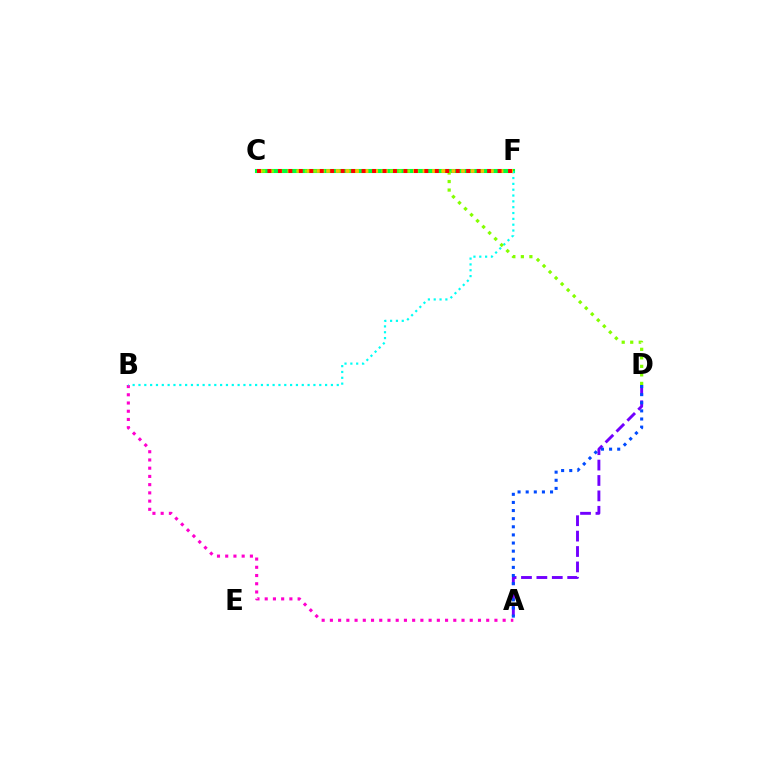{('A', 'B'): [{'color': '#ff00cf', 'line_style': 'dotted', 'thickness': 2.24}], ('C', 'F'): [{'color': '#00ff39', 'line_style': 'solid', 'thickness': 2.94}, {'color': '#ffbd00', 'line_style': 'dotted', 'thickness': 2.62}, {'color': '#ff0000', 'line_style': 'dotted', 'thickness': 2.84}], ('A', 'D'): [{'color': '#7200ff', 'line_style': 'dashed', 'thickness': 2.09}, {'color': '#004bff', 'line_style': 'dotted', 'thickness': 2.21}], ('B', 'F'): [{'color': '#00fff6', 'line_style': 'dotted', 'thickness': 1.58}], ('C', 'D'): [{'color': '#84ff00', 'line_style': 'dotted', 'thickness': 2.31}]}